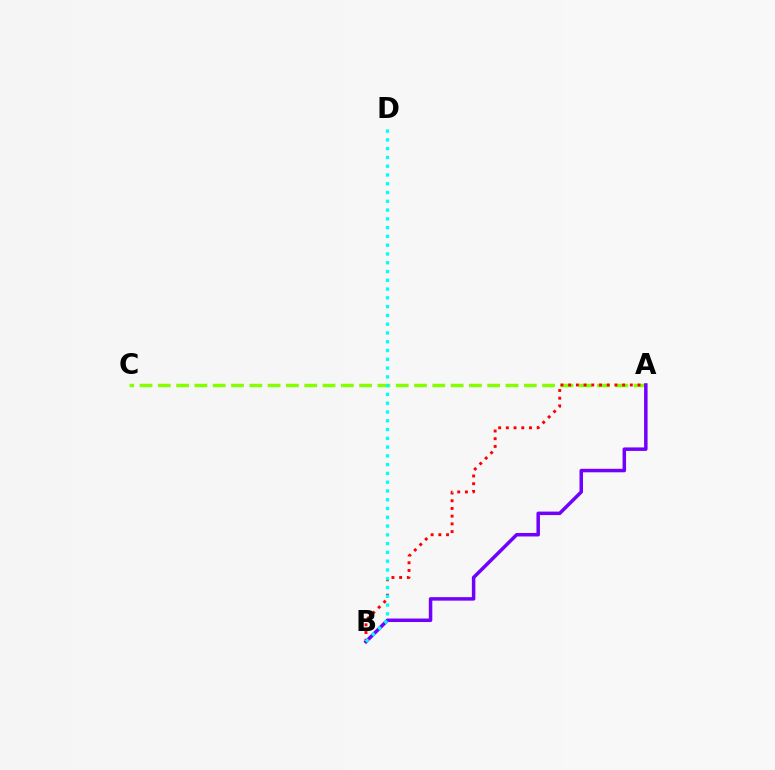{('A', 'C'): [{'color': '#84ff00', 'line_style': 'dashed', 'thickness': 2.49}], ('A', 'B'): [{'color': '#ff0000', 'line_style': 'dotted', 'thickness': 2.09}, {'color': '#7200ff', 'line_style': 'solid', 'thickness': 2.52}], ('B', 'D'): [{'color': '#00fff6', 'line_style': 'dotted', 'thickness': 2.38}]}